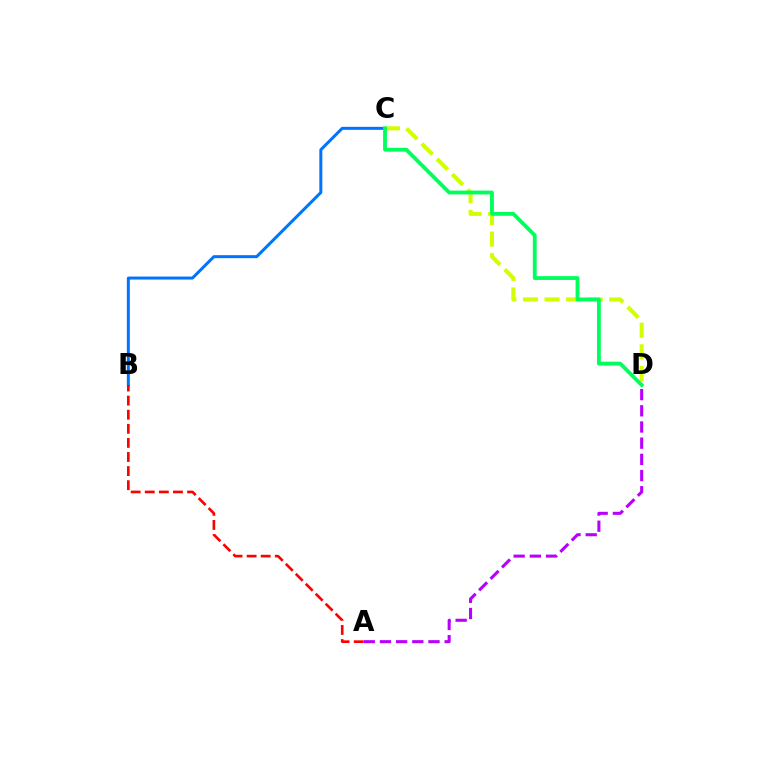{('B', 'C'): [{'color': '#0074ff', 'line_style': 'solid', 'thickness': 2.16}], ('C', 'D'): [{'color': '#d1ff00', 'line_style': 'dashed', 'thickness': 2.93}, {'color': '#00ff5c', 'line_style': 'solid', 'thickness': 2.76}], ('A', 'B'): [{'color': '#ff0000', 'line_style': 'dashed', 'thickness': 1.91}], ('A', 'D'): [{'color': '#b900ff', 'line_style': 'dashed', 'thickness': 2.2}]}